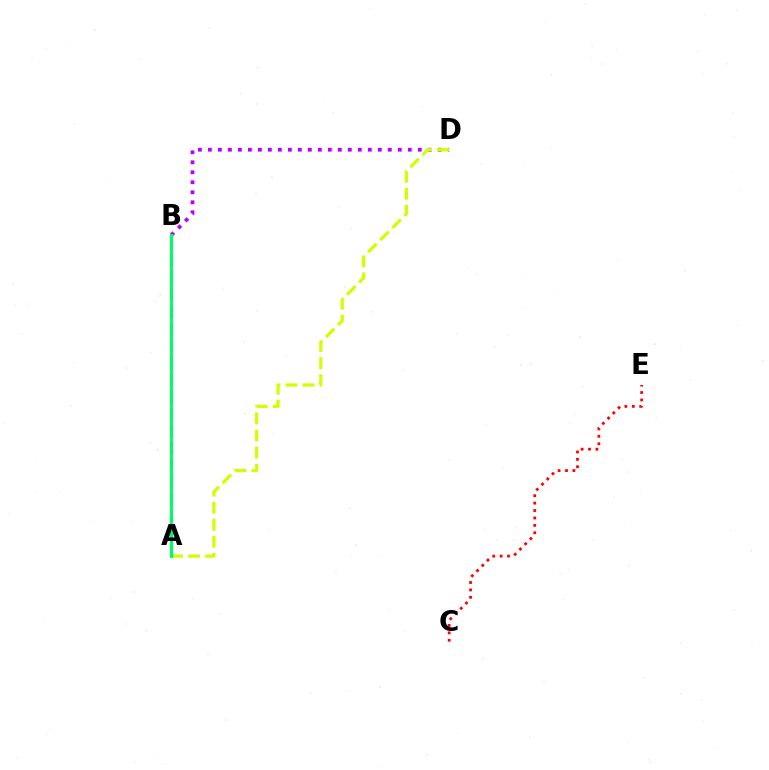{('B', 'D'): [{'color': '#b900ff', 'line_style': 'dotted', 'thickness': 2.72}], ('A', 'D'): [{'color': '#d1ff00', 'line_style': 'dashed', 'thickness': 2.32}], ('C', 'E'): [{'color': '#ff0000', 'line_style': 'dotted', 'thickness': 2.01}], ('A', 'B'): [{'color': '#0074ff', 'line_style': 'dashed', 'thickness': 2.32}, {'color': '#00ff5c', 'line_style': 'solid', 'thickness': 2.13}]}